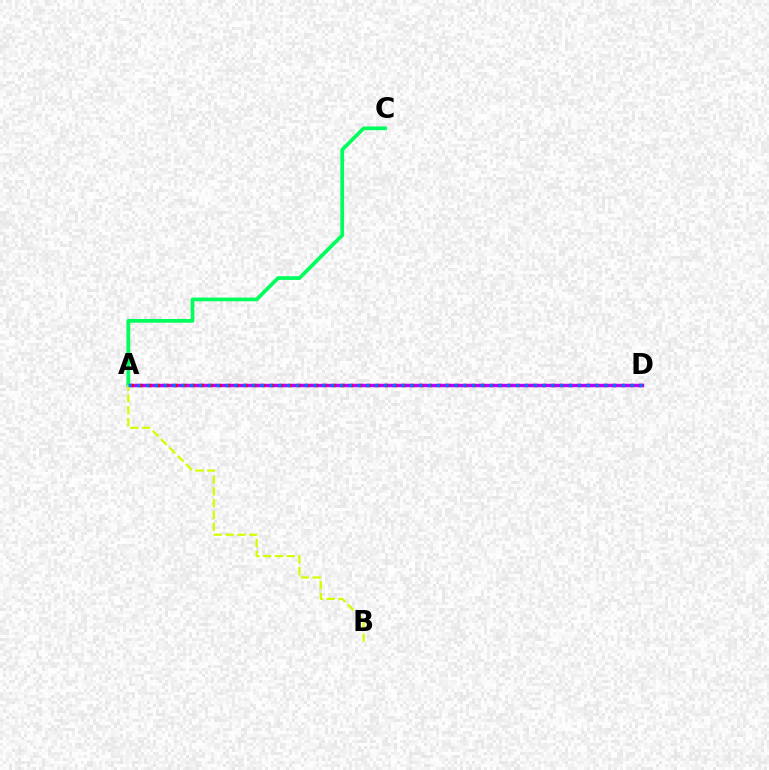{('A', 'D'): [{'color': '#b900ff', 'line_style': 'solid', 'thickness': 2.47}, {'color': '#ff0000', 'line_style': 'dotted', 'thickness': 2.38}, {'color': '#0074ff', 'line_style': 'dotted', 'thickness': 2.39}], ('A', 'C'): [{'color': '#00ff5c', 'line_style': 'solid', 'thickness': 2.68}], ('A', 'B'): [{'color': '#d1ff00', 'line_style': 'dashed', 'thickness': 1.6}]}